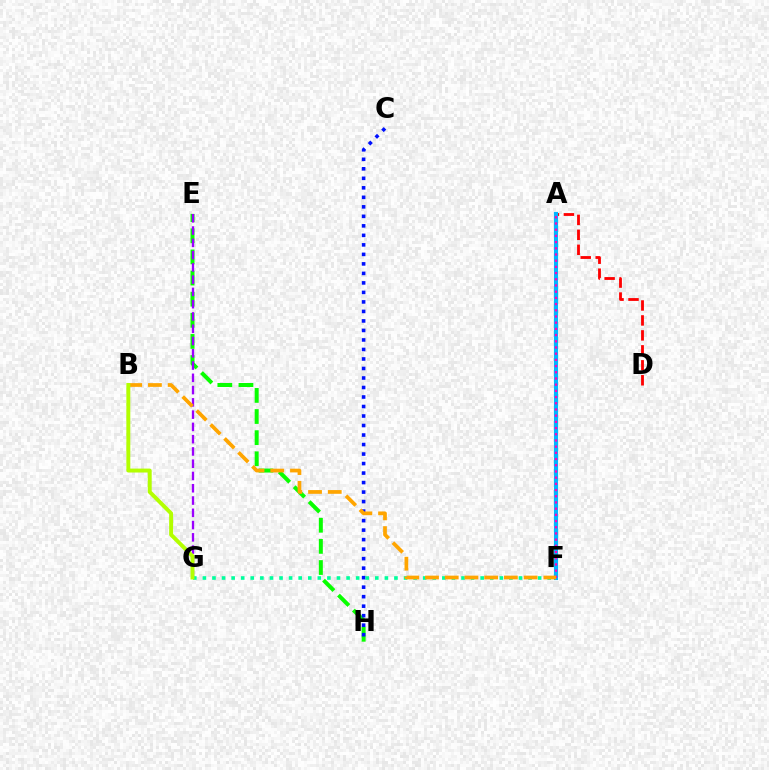{('A', 'D'): [{'color': '#ff0000', 'line_style': 'dashed', 'thickness': 2.03}], ('E', 'H'): [{'color': '#08ff00', 'line_style': 'dashed', 'thickness': 2.87}], ('A', 'F'): [{'color': '#00b5ff', 'line_style': 'solid', 'thickness': 2.98}, {'color': '#ff00bd', 'line_style': 'dotted', 'thickness': 1.68}], ('C', 'H'): [{'color': '#0010ff', 'line_style': 'dotted', 'thickness': 2.58}], ('E', 'G'): [{'color': '#9b00ff', 'line_style': 'dashed', 'thickness': 1.67}], ('F', 'G'): [{'color': '#00ff9d', 'line_style': 'dotted', 'thickness': 2.6}], ('B', 'F'): [{'color': '#ffa500', 'line_style': 'dashed', 'thickness': 2.68}], ('B', 'G'): [{'color': '#b3ff00', 'line_style': 'solid', 'thickness': 2.83}]}